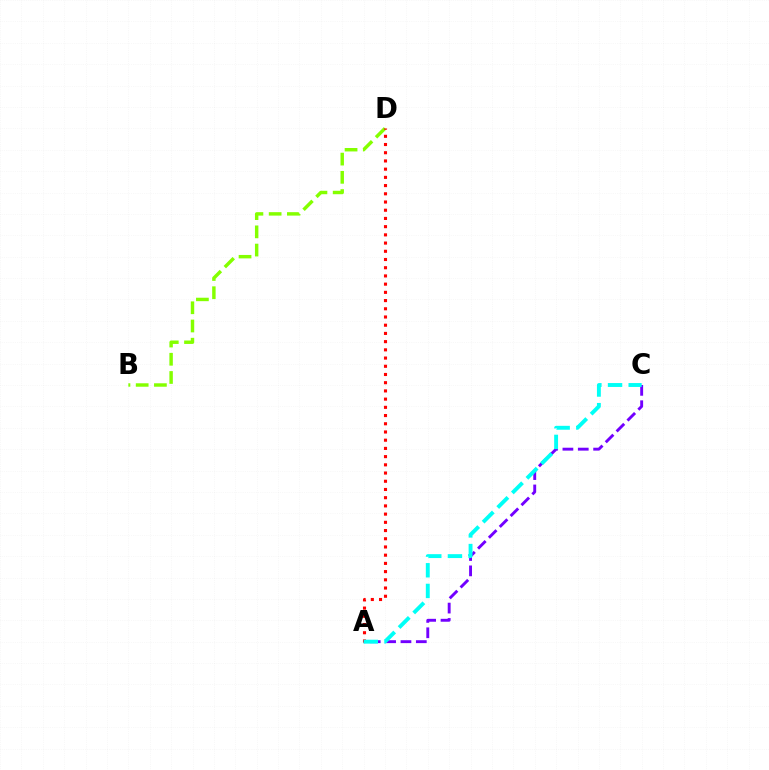{('A', 'C'): [{'color': '#7200ff', 'line_style': 'dashed', 'thickness': 2.09}, {'color': '#00fff6', 'line_style': 'dashed', 'thickness': 2.81}], ('B', 'D'): [{'color': '#84ff00', 'line_style': 'dashed', 'thickness': 2.48}], ('A', 'D'): [{'color': '#ff0000', 'line_style': 'dotted', 'thickness': 2.23}]}